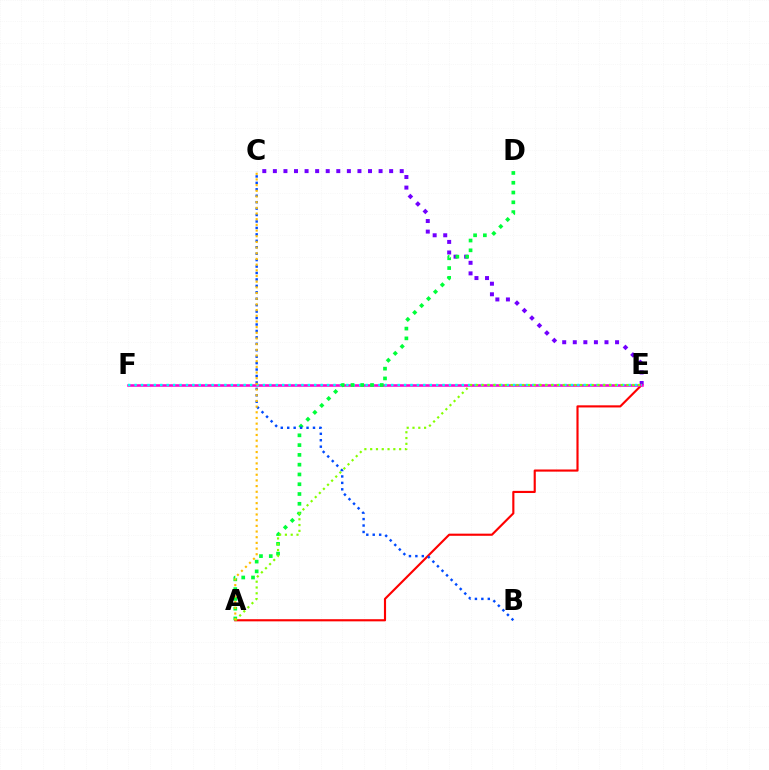{('C', 'E'): [{'color': '#7200ff', 'line_style': 'dotted', 'thickness': 2.87}], ('A', 'E'): [{'color': '#ff0000', 'line_style': 'solid', 'thickness': 1.54}, {'color': '#84ff00', 'line_style': 'dotted', 'thickness': 1.57}], ('E', 'F'): [{'color': '#ff00cf', 'line_style': 'solid', 'thickness': 1.85}, {'color': '#00fff6', 'line_style': 'dotted', 'thickness': 1.74}], ('A', 'D'): [{'color': '#00ff39', 'line_style': 'dotted', 'thickness': 2.66}], ('B', 'C'): [{'color': '#004bff', 'line_style': 'dotted', 'thickness': 1.75}], ('A', 'C'): [{'color': '#ffbd00', 'line_style': 'dotted', 'thickness': 1.54}]}